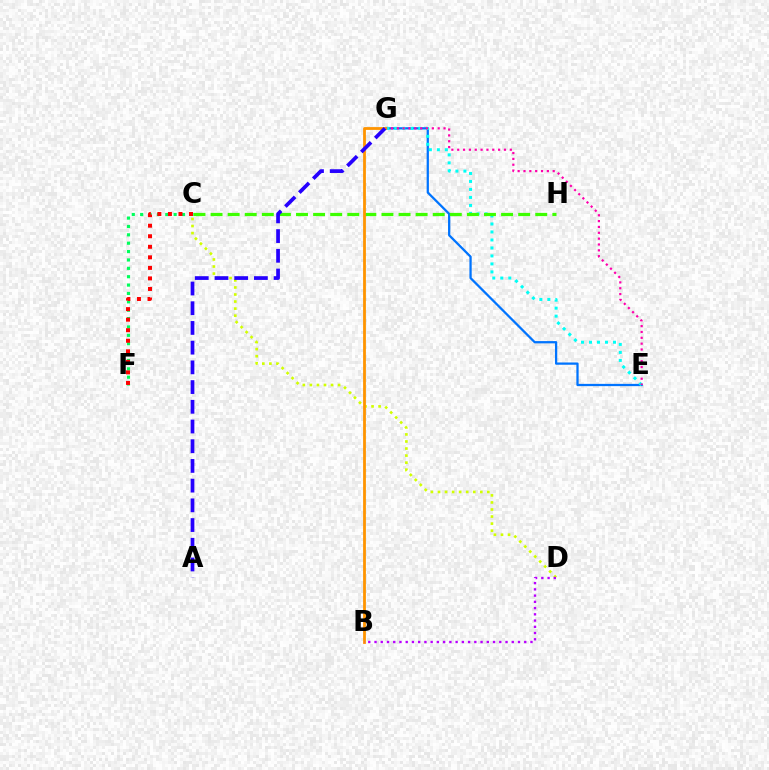{('E', 'G'): [{'color': '#0074ff', 'line_style': 'solid', 'thickness': 1.63}, {'color': '#00fff6', 'line_style': 'dotted', 'thickness': 2.17}, {'color': '#ff00ac', 'line_style': 'dotted', 'thickness': 1.59}], ('C', 'H'): [{'color': '#3dff00', 'line_style': 'dashed', 'thickness': 2.32}], ('C', 'F'): [{'color': '#00ff5c', 'line_style': 'dotted', 'thickness': 2.28}, {'color': '#ff0000', 'line_style': 'dotted', 'thickness': 2.86}], ('C', 'D'): [{'color': '#d1ff00', 'line_style': 'dotted', 'thickness': 1.92}], ('B', 'G'): [{'color': '#ff9400', 'line_style': 'solid', 'thickness': 2.02}], ('A', 'G'): [{'color': '#2500ff', 'line_style': 'dashed', 'thickness': 2.68}], ('B', 'D'): [{'color': '#b900ff', 'line_style': 'dotted', 'thickness': 1.7}]}